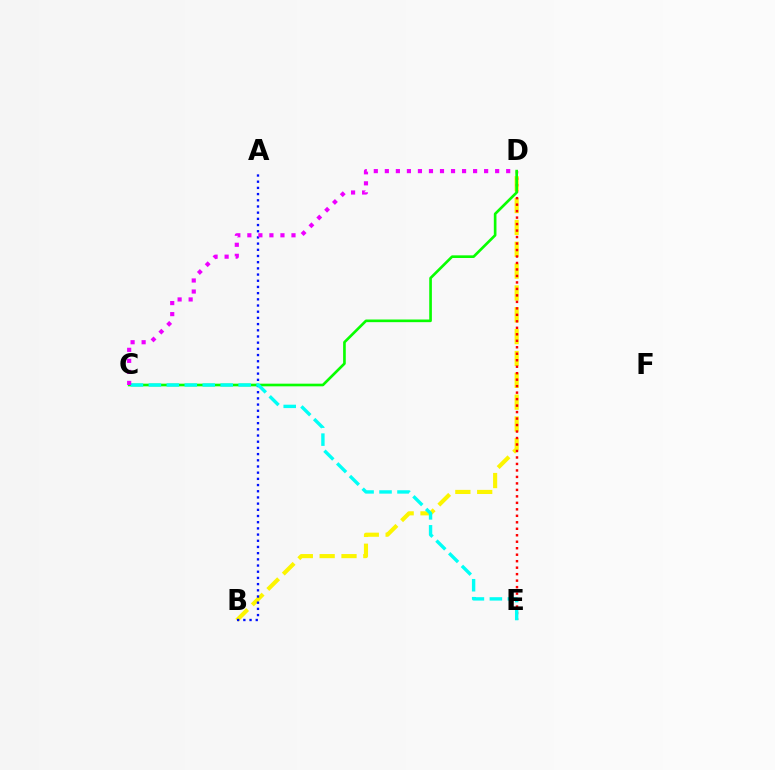{('B', 'D'): [{'color': '#fcf500', 'line_style': 'dashed', 'thickness': 2.97}], ('D', 'E'): [{'color': '#ff0000', 'line_style': 'dotted', 'thickness': 1.76}], ('C', 'D'): [{'color': '#08ff00', 'line_style': 'solid', 'thickness': 1.91}, {'color': '#ee00ff', 'line_style': 'dotted', 'thickness': 3.0}], ('A', 'B'): [{'color': '#0010ff', 'line_style': 'dotted', 'thickness': 1.68}], ('C', 'E'): [{'color': '#00fff6', 'line_style': 'dashed', 'thickness': 2.44}]}